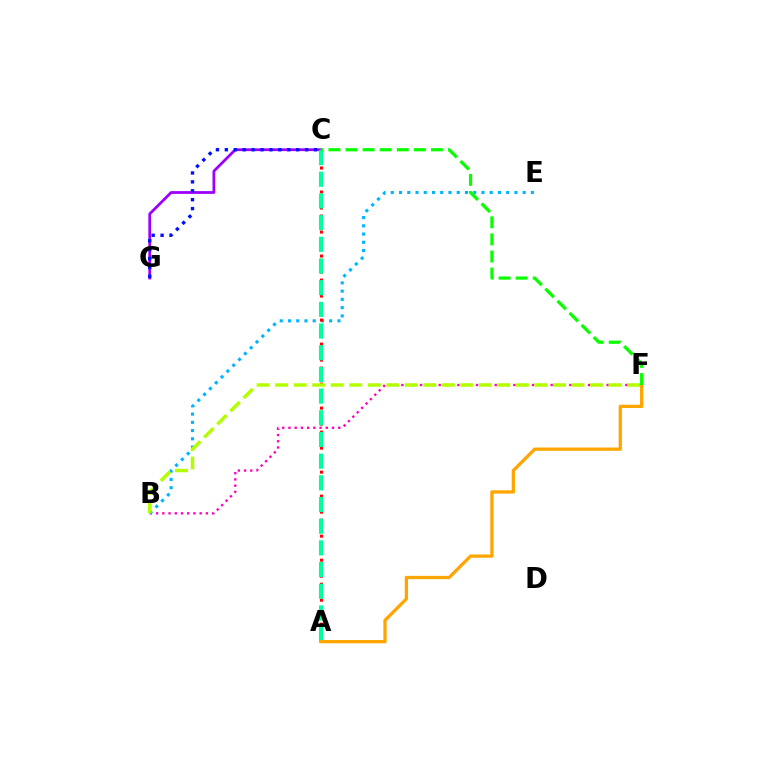{('B', 'F'): [{'color': '#ff00bd', 'line_style': 'dotted', 'thickness': 1.69}, {'color': '#b3ff00', 'line_style': 'dashed', 'thickness': 2.52}], ('C', 'G'): [{'color': '#9b00ff', 'line_style': 'solid', 'thickness': 2.0}, {'color': '#0010ff', 'line_style': 'dotted', 'thickness': 2.42}], ('B', 'E'): [{'color': '#00b5ff', 'line_style': 'dotted', 'thickness': 2.24}], ('A', 'C'): [{'color': '#ff0000', 'line_style': 'dotted', 'thickness': 2.17}, {'color': '#00ff9d', 'line_style': 'dashed', 'thickness': 2.95}], ('A', 'F'): [{'color': '#ffa500', 'line_style': 'solid', 'thickness': 2.36}], ('C', 'F'): [{'color': '#08ff00', 'line_style': 'dashed', 'thickness': 2.32}]}